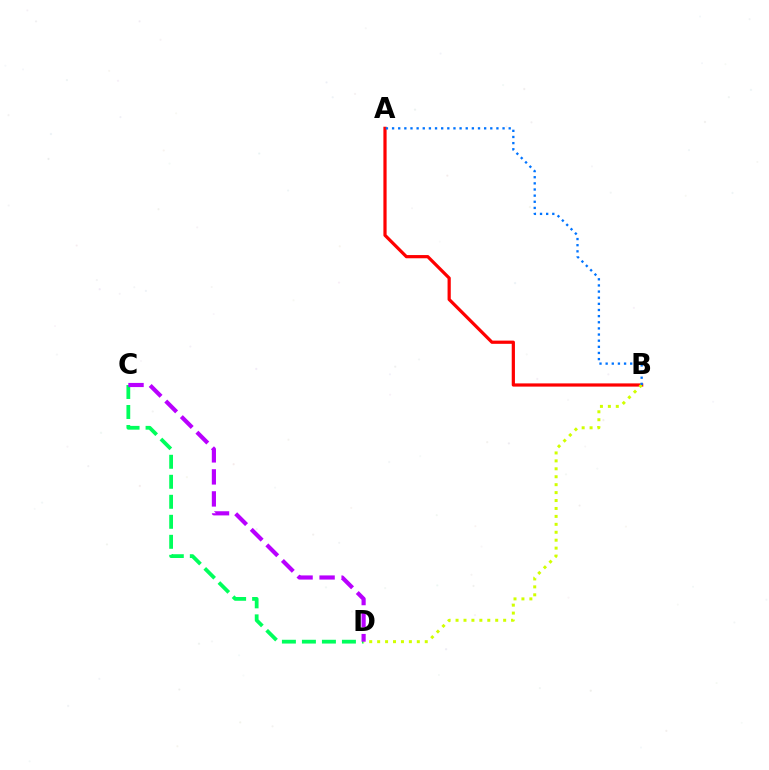{('A', 'B'): [{'color': '#ff0000', 'line_style': 'solid', 'thickness': 2.31}, {'color': '#0074ff', 'line_style': 'dotted', 'thickness': 1.67}], ('C', 'D'): [{'color': '#00ff5c', 'line_style': 'dashed', 'thickness': 2.72}, {'color': '#b900ff', 'line_style': 'dashed', 'thickness': 2.99}], ('B', 'D'): [{'color': '#d1ff00', 'line_style': 'dotted', 'thickness': 2.16}]}